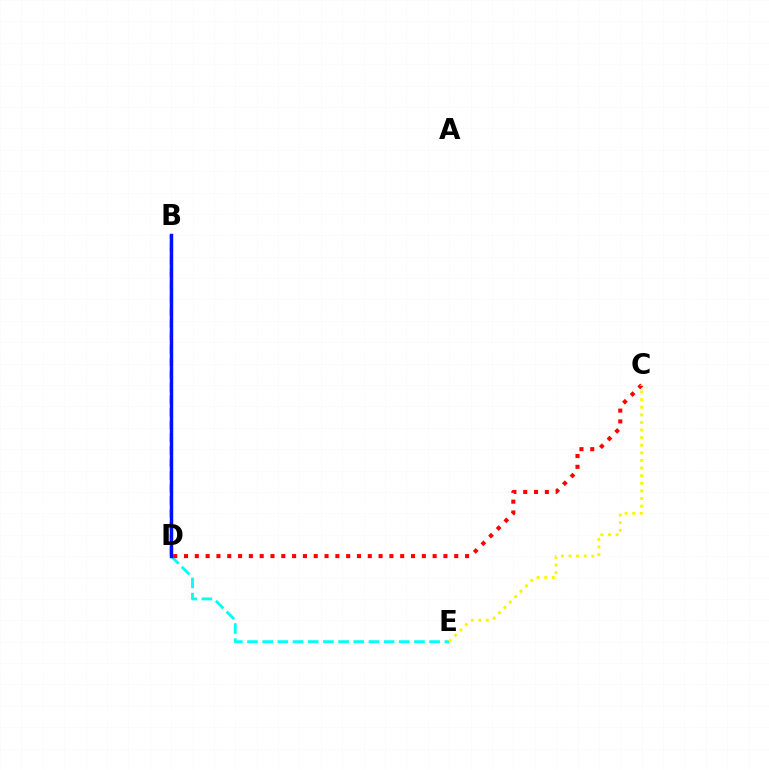{('B', 'D'): [{'color': '#ee00ff', 'line_style': 'dashed', 'thickness': 1.72}, {'color': '#08ff00', 'line_style': 'dashed', 'thickness': 1.69}, {'color': '#0010ff', 'line_style': 'solid', 'thickness': 2.46}], ('D', 'E'): [{'color': '#00fff6', 'line_style': 'dashed', 'thickness': 2.06}], ('C', 'D'): [{'color': '#ff0000', 'line_style': 'dotted', 'thickness': 2.94}], ('C', 'E'): [{'color': '#fcf500', 'line_style': 'dotted', 'thickness': 2.07}]}